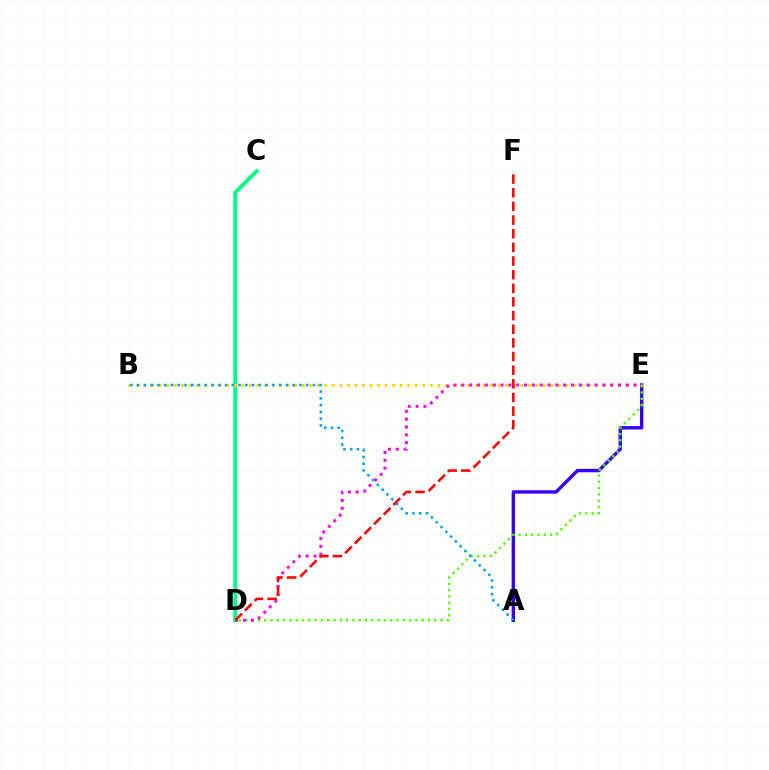{('A', 'E'): [{'color': '#3700ff', 'line_style': 'solid', 'thickness': 2.45}], ('D', 'E'): [{'color': '#4fff00', 'line_style': 'dotted', 'thickness': 1.71}, {'color': '#ff00ed', 'line_style': 'dotted', 'thickness': 2.12}], ('C', 'D'): [{'color': '#00ff86', 'line_style': 'solid', 'thickness': 2.83}], ('B', 'E'): [{'color': '#ffd500', 'line_style': 'dotted', 'thickness': 2.05}], ('D', 'F'): [{'color': '#ff0000', 'line_style': 'dashed', 'thickness': 1.85}], ('A', 'B'): [{'color': '#009eff', 'line_style': 'dotted', 'thickness': 1.84}]}